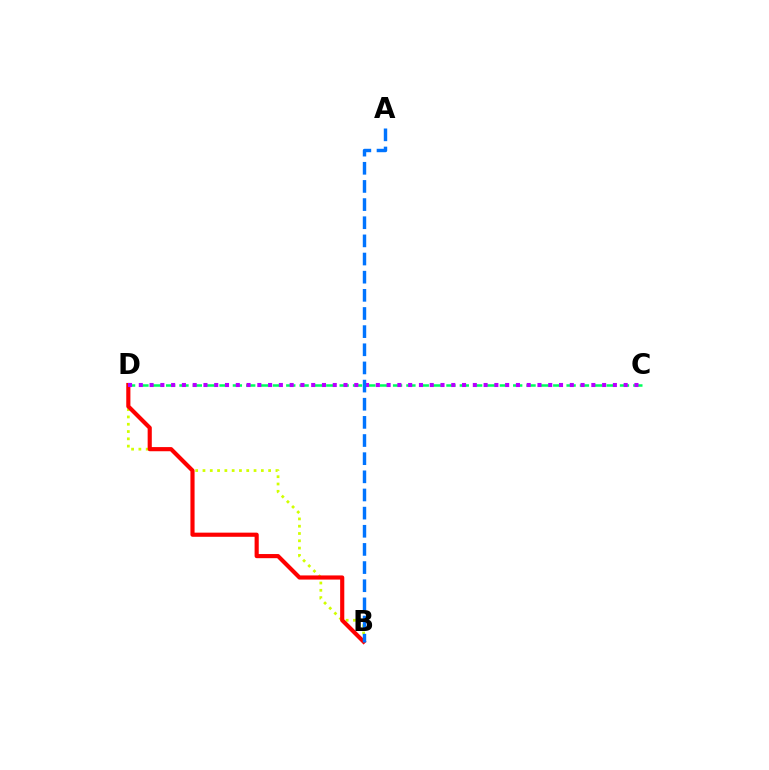{('B', 'D'): [{'color': '#d1ff00', 'line_style': 'dotted', 'thickness': 1.98}, {'color': '#ff0000', 'line_style': 'solid', 'thickness': 2.98}], ('C', 'D'): [{'color': '#00ff5c', 'line_style': 'dashed', 'thickness': 1.81}, {'color': '#b900ff', 'line_style': 'dotted', 'thickness': 2.93}], ('A', 'B'): [{'color': '#0074ff', 'line_style': 'dashed', 'thickness': 2.47}]}